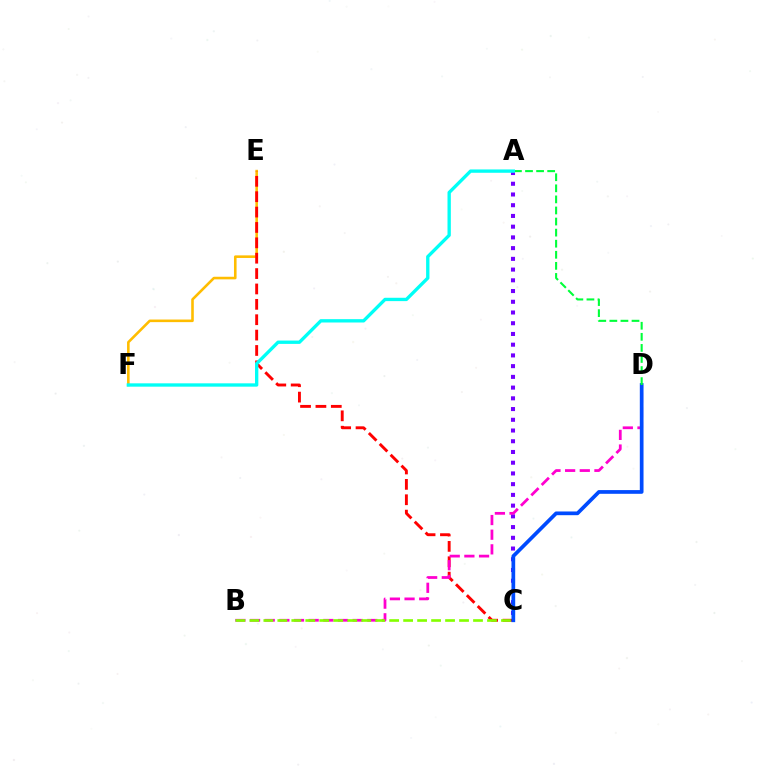{('E', 'F'): [{'color': '#ffbd00', 'line_style': 'solid', 'thickness': 1.87}], ('A', 'C'): [{'color': '#7200ff', 'line_style': 'dotted', 'thickness': 2.92}], ('C', 'E'): [{'color': '#ff0000', 'line_style': 'dashed', 'thickness': 2.09}], ('B', 'D'): [{'color': '#ff00cf', 'line_style': 'dashed', 'thickness': 1.99}], ('B', 'C'): [{'color': '#84ff00', 'line_style': 'dashed', 'thickness': 1.9}], ('C', 'D'): [{'color': '#004bff', 'line_style': 'solid', 'thickness': 2.67}], ('A', 'D'): [{'color': '#00ff39', 'line_style': 'dashed', 'thickness': 1.5}], ('A', 'F'): [{'color': '#00fff6', 'line_style': 'solid', 'thickness': 2.4}]}